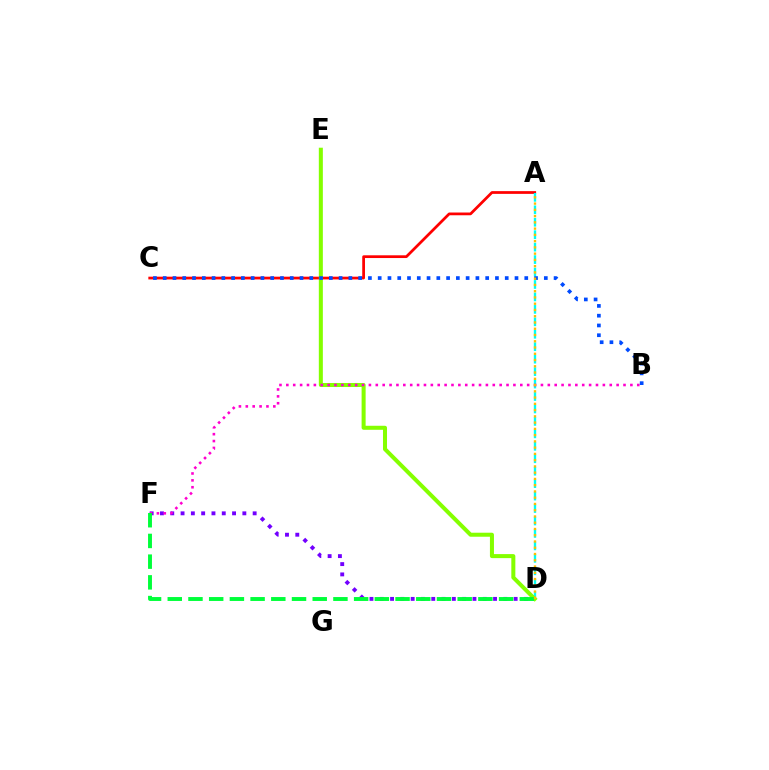{('A', 'C'): [{'color': '#ff0000', 'line_style': 'solid', 'thickness': 1.98}], ('A', 'D'): [{'color': '#00fff6', 'line_style': 'dashed', 'thickness': 1.69}, {'color': '#ffbd00', 'line_style': 'dotted', 'thickness': 1.7}], ('D', 'F'): [{'color': '#7200ff', 'line_style': 'dotted', 'thickness': 2.8}, {'color': '#00ff39', 'line_style': 'dashed', 'thickness': 2.81}], ('D', 'E'): [{'color': '#84ff00', 'line_style': 'solid', 'thickness': 2.9}], ('B', 'F'): [{'color': '#ff00cf', 'line_style': 'dotted', 'thickness': 1.87}], ('B', 'C'): [{'color': '#004bff', 'line_style': 'dotted', 'thickness': 2.66}]}